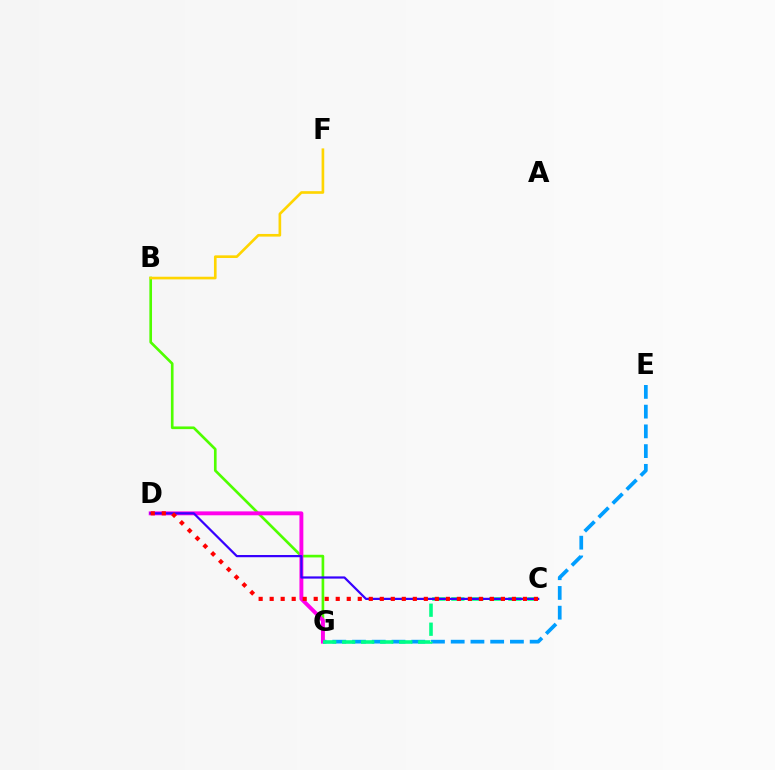{('E', 'G'): [{'color': '#009eff', 'line_style': 'dashed', 'thickness': 2.68}], ('B', 'G'): [{'color': '#4fff00', 'line_style': 'solid', 'thickness': 1.91}], ('D', 'G'): [{'color': '#ff00ed', 'line_style': 'solid', 'thickness': 2.82}], ('C', 'G'): [{'color': '#00ff86', 'line_style': 'dashed', 'thickness': 2.58}], ('B', 'F'): [{'color': '#ffd500', 'line_style': 'solid', 'thickness': 1.91}], ('C', 'D'): [{'color': '#3700ff', 'line_style': 'solid', 'thickness': 1.59}, {'color': '#ff0000', 'line_style': 'dotted', 'thickness': 2.99}]}